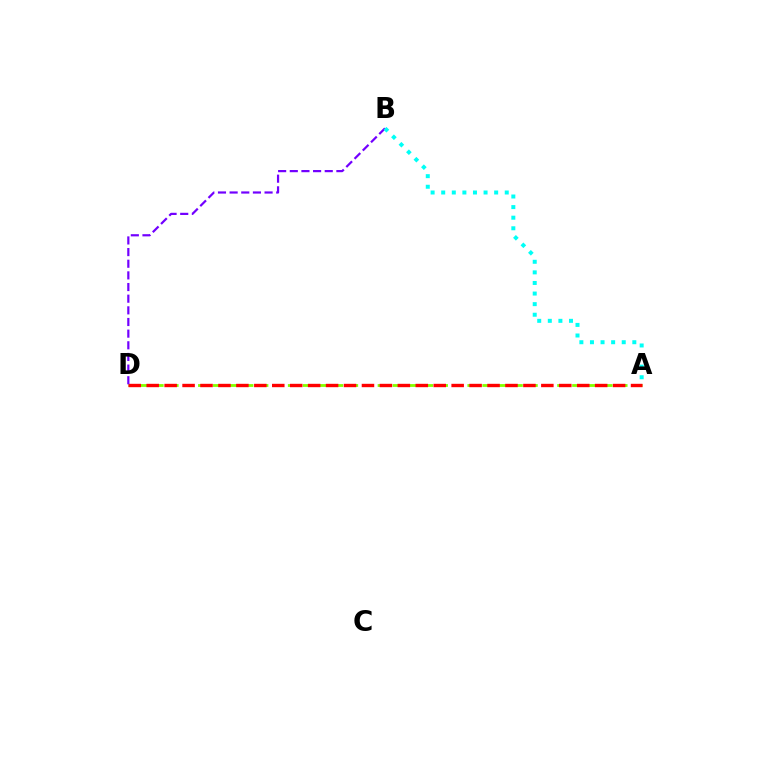{('A', 'D'): [{'color': '#84ff00', 'line_style': 'dashed', 'thickness': 2.03}, {'color': '#ff0000', 'line_style': 'dashed', 'thickness': 2.44}], ('B', 'D'): [{'color': '#7200ff', 'line_style': 'dashed', 'thickness': 1.58}], ('A', 'B'): [{'color': '#00fff6', 'line_style': 'dotted', 'thickness': 2.88}]}